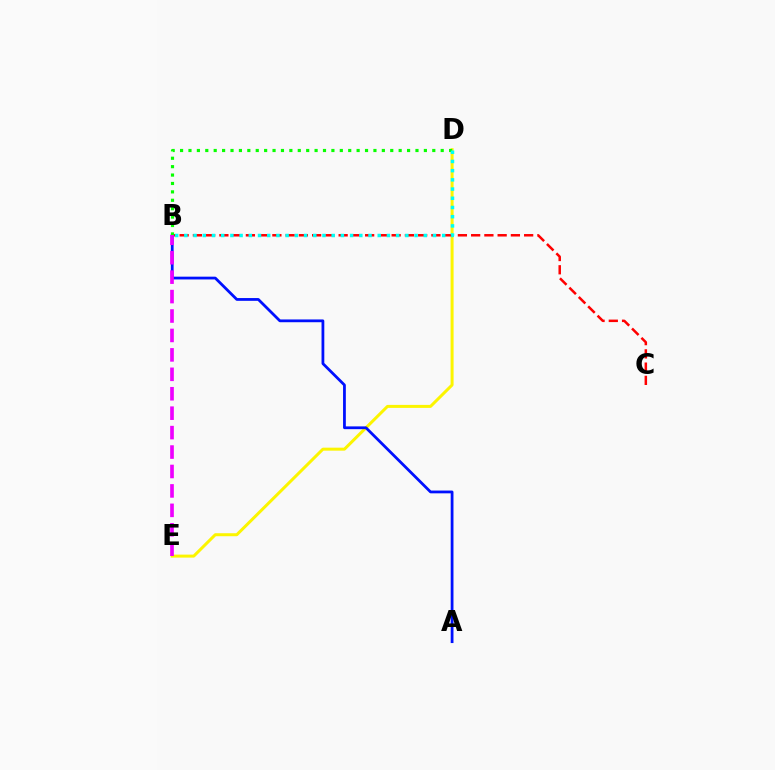{('D', 'E'): [{'color': '#fcf500', 'line_style': 'solid', 'thickness': 2.16}], ('B', 'C'): [{'color': '#ff0000', 'line_style': 'dashed', 'thickness': 1.8}], ('A', 'B'): [{'color': '#0010ff', 'line_style': 'solid', 'thickness': 2.0}], ('B', 'D'): [{'color': '#08ff00', 'line_style': 'dotted', 'thickness': 2.28}, {'color': '#00fff6', 'line_style': 'dotted', 'thickness': 2.5}], ('B', 'E'): [{'color': '#ee00ff', 'line_style': 'dashed', 'thickness': 2.64}]}